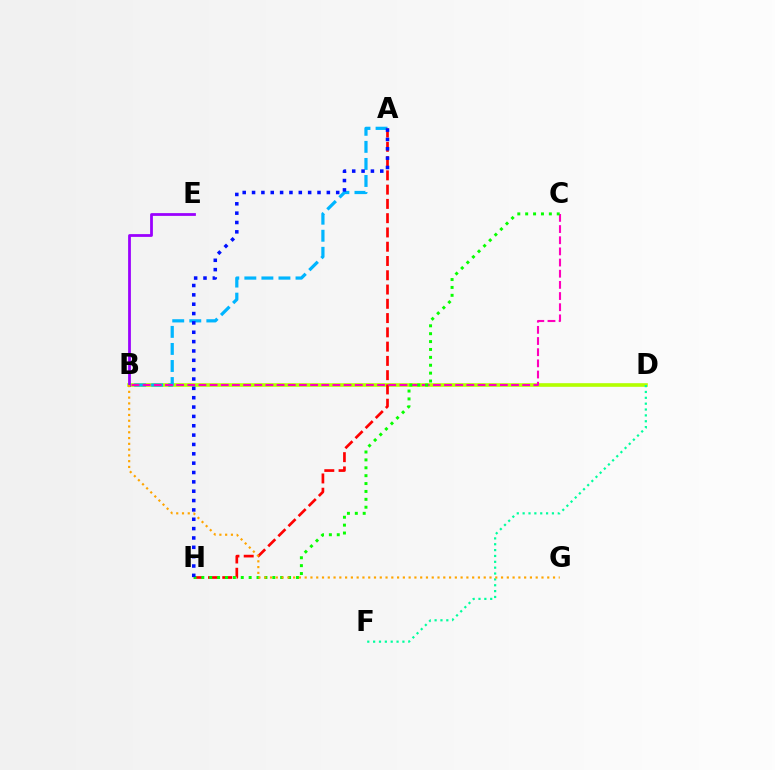{('B', 'D'): [{'color': '#b3ff00', 'line_style': 'solid', 'thickness': 2.62}], ('A', 'B'): [{'color': '#00b5ff', 'line_style': 'dashed', 'thickness': 2.32}], ('A', 'H'): [{'color': '#ff0000', 'line_style': 'dashed', 'thickness': 1.94}, {'color': '#0010ff', 'line_style': 'dotted', 'thickness': 2.54}], ('D', 'F'): [{'color': '#00ff9d', 'line_style': 'dotted', 'thickness': 1.59}], ('B', 'C'): [{'color': '#ff00bd', 'line_style': 'dashed', 'thickness': 1.52}], ('C', 'H'): [{'color': '#08ff00', 'line_style': 'dotted', 'thickness': 2.14}], ('B', 'E'): [{'color': '#9b00ff', 'line_style': 'solid', 'thickness': 2.0}], ('B', 'G'): [{'color': '#ffa500', 'line_style': 'dotted', 'thickness': 1.57}]}